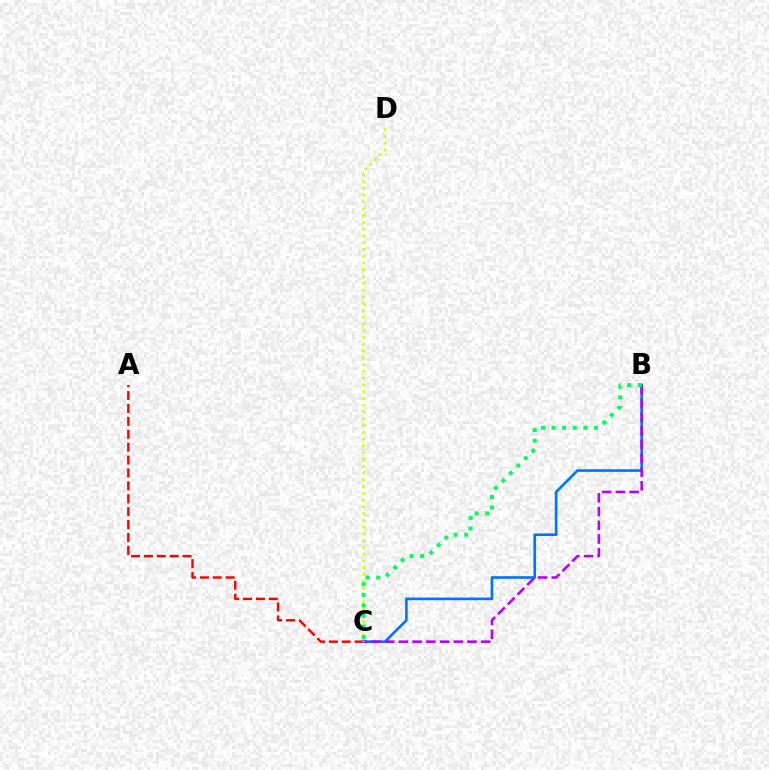{('A', 'C'): [{'color': '#ff0000', 'line_style': 'dashed', 'thickness': 1.75}], ('B', 'C'): [{'color': '#0074ff', 'line_style': 'solid', 'thickness': 1.89}, {'color': '#b900ff', 'line_style': 'dashed', 'thickness': 1.86}, {'color': '#00ff5c', 'line_style': 'dotted', 'thickness': 2.87}], ('C', 'D'): [{'color': '#d1ff00', 'line_style': 'dotted', 'thickness': 1.84}]}